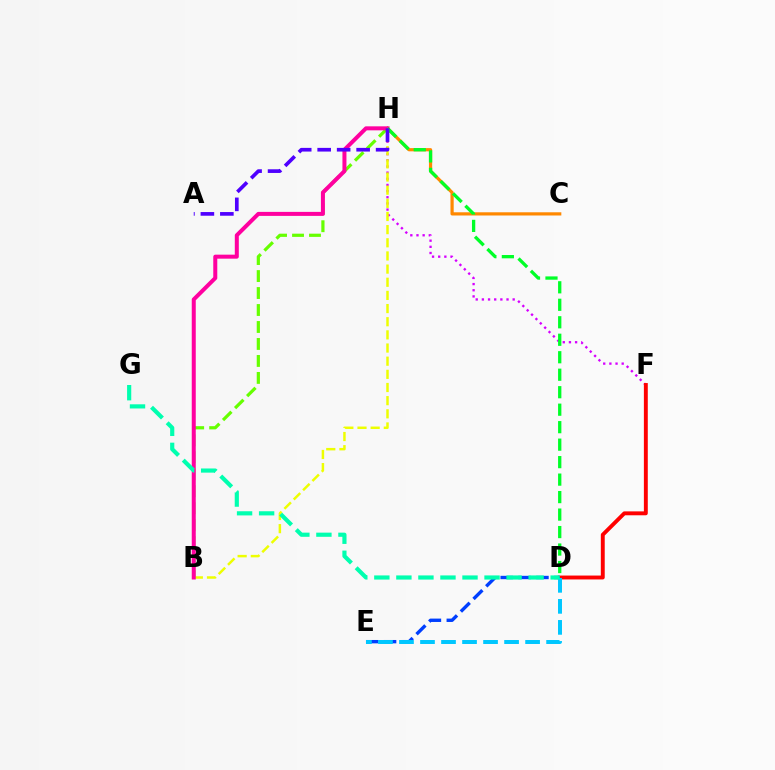{('F', 'H'): [{'color': '#d600ff', 'line_style': 'dotted', 'thickness': 1.67}], ('C', 'H'): [{'color': '#ff8800', 'line_style': 'solid', 'thickness': 2.31}], ('D', 'F'): [{'color': '#ff0000', 'line_style': 'solid', 'thickness': 2.81}], ('B', 'H'): [{'color': '#66ff00', 'line_style': 'dashed', 'thickness': 2.31}, {'color': '#eeff00', 'line_style': 'dashed', 'thickness': 1.79}, {'color': '#ff00a0', 'line_style': 'solid', 'thickness': 2.88}], ('D', 'E'): [{'color': '#003fff', 'line_style': 'dashed', 'thickness': 2.43}, {'color': '#00c7ff', 'line_style': 'dashed', 'thickness': 2.86}], ('D', 'H'): [{'color': '#00ff27', 'line_style': 'dashed', 'thickness': 2.38}], ('D', 'G'): [{'color': '#00ffaf', 'line_style': 'dashed', 'thickness': 2.99}], ('A', 'H'): [{'color': '#4f00ff', 'line_style': 'dashed', 'thickness': 2.65}]}